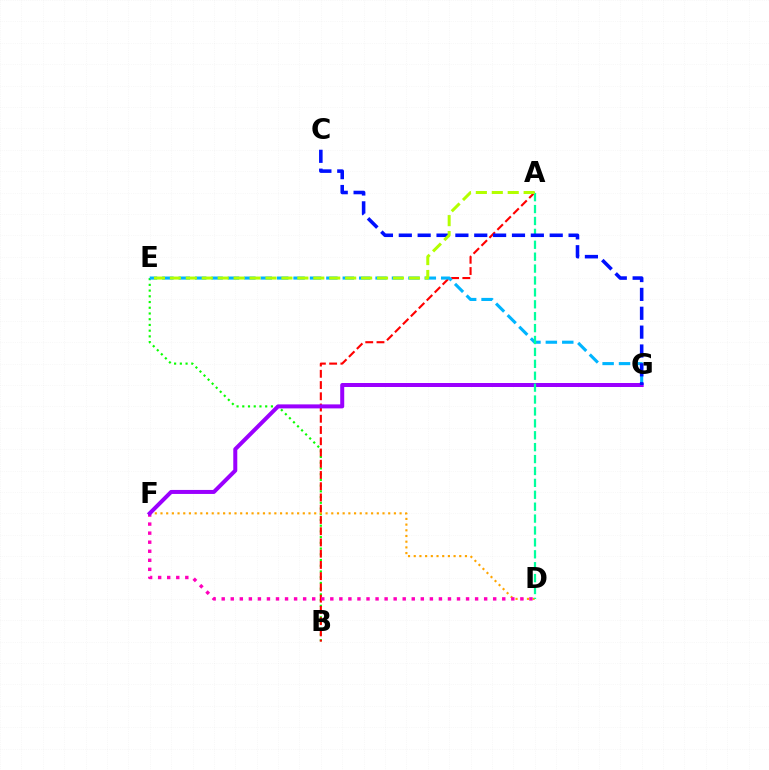{('B', 'E'): [{'color': '#08ff00', 'line_style': 'dotted', 'thickness': 1.56}], ('A', 'B'): [{'color': '#ff0000', 'line_style': 'dashed', 'thickness': 1.53}], ('D', 'F'): [{'color': '#ffa500', 'line_style': 'dotted', 'thickness': 1.55}, {'color': '#ff00bd', 'line_style': 'dotted', 'thickness': 2.46}], ('E', 'G'): [{'color': '#00b5ff', 'line_style': 'dashed', 'thickness': 2.23}], ('F', 'G'): [{'color': '#9b00ff', 'line_style': 'solid', 'thickness': 2.88}], ('A', 'D'): [{'color': '#00ff9d', 'line_style': 'dashed', 'thickness': 1.62}], ('C', 'G'): [{'color': '#0010ff', 'line_style': 'dashed', 'thickness': 2.56}], ('A', 'E'): [{'color': '#b3ff00', 'line_style': 'dashed', 'thickness': 2.16}]}